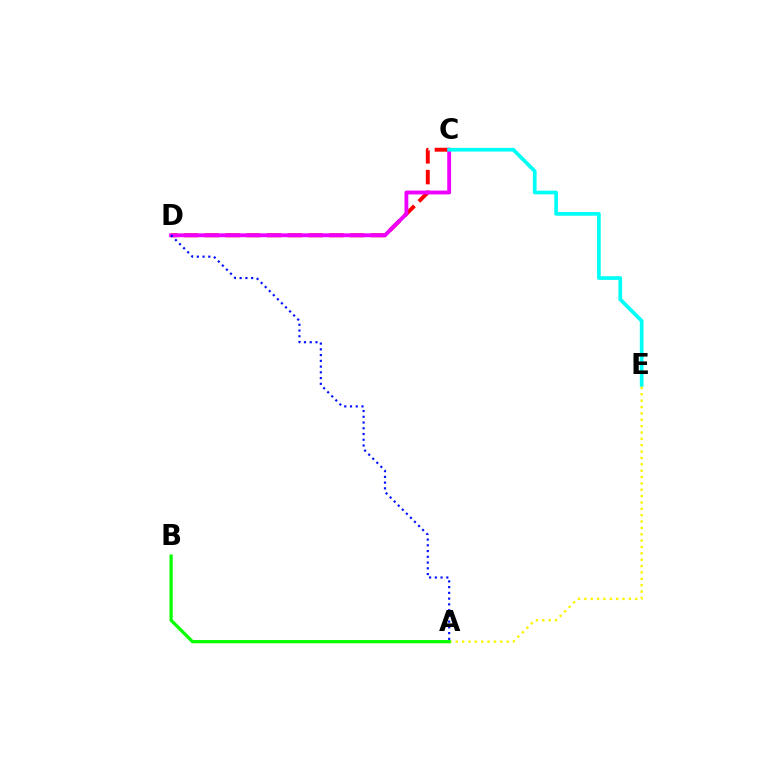{('C', 'D'): [{'color': '#ff0000', 'line_style': 'dashed', 'thickness': 2.82}, {'color': '#ee00ff', 'line_style': 'solid', 'thickness': 2.78}], ('C', 'E'): [{'color': '#00fff6', 'line_style': 'solid', 'thickness': 2.66}], ('A', 'D'): [{'color': '#0010ff', 'line_style': 'dotted', 'thickness': 1.56}], ('A', 'E'): [{'color': '#fcf500', 'line_style': 'dotted', 'thickness': 1.73}], ('A', 'B'): [{'color': '#08ff00', 'line_style': 'solid', 'thickness': 2.34}]}